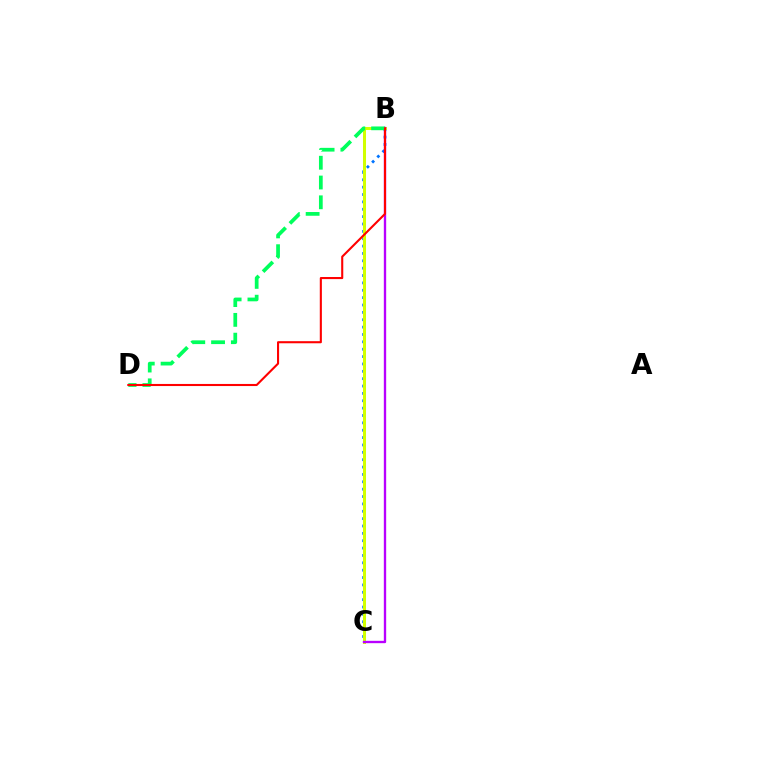{('B', 'C'): [{'color': '#0074ff', 'line_style': 'dotted', 'thickness': 2.0}, {'color': '#d1ff00', 'line_style': 'solid', 'thickness': 2.18}, {'color': '#b900ff', 'line_style': 'solid', 'thickness': 1.69}], ('B', 'D'): [{'color': '#00ff5c', 'line_style': 'dashed', 'thickness': 2.69}, {'color': '#ff0000', 'line_style': 'solid', 'thickness': 1.51}]}